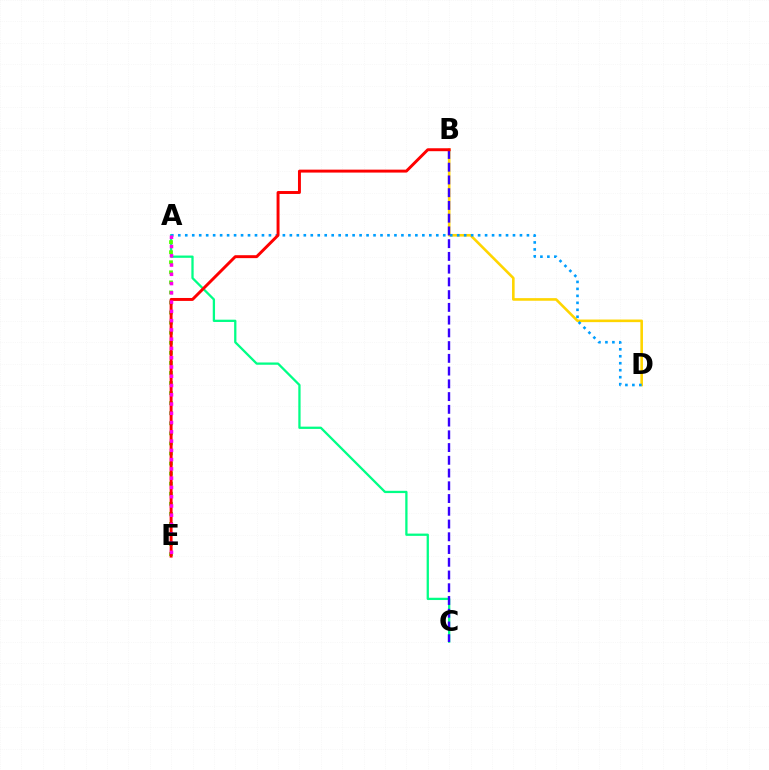{('A', 'C'): [{'color': '#00ff86', 'line_style': 'solid', 'thickness': 1.64}], ('A', 'E'): [{'color': '#4fff00', 'line_style': 'dotted', 'thickness': 2.73}, {'color': '#ff00ed', 'line_style': 'dotted', 'thickness': 2.52}], ('B', 'D'): [{'color': '#ffd500', 'line_style': 'solid', 'thickness': 1.88}], ('A', 'D'): [{'color': '#009eff', 'line_style': 'dotted', 'thickness': 1.89}], ('B', 'C'): [{'color': '#3700ff', 'line_style': 'dashed', 'thickness': 1.73}], ('B', 'E'): [{'color': '#ff0000', 'line_style': 'solid', 'thickness': 2.11}]}